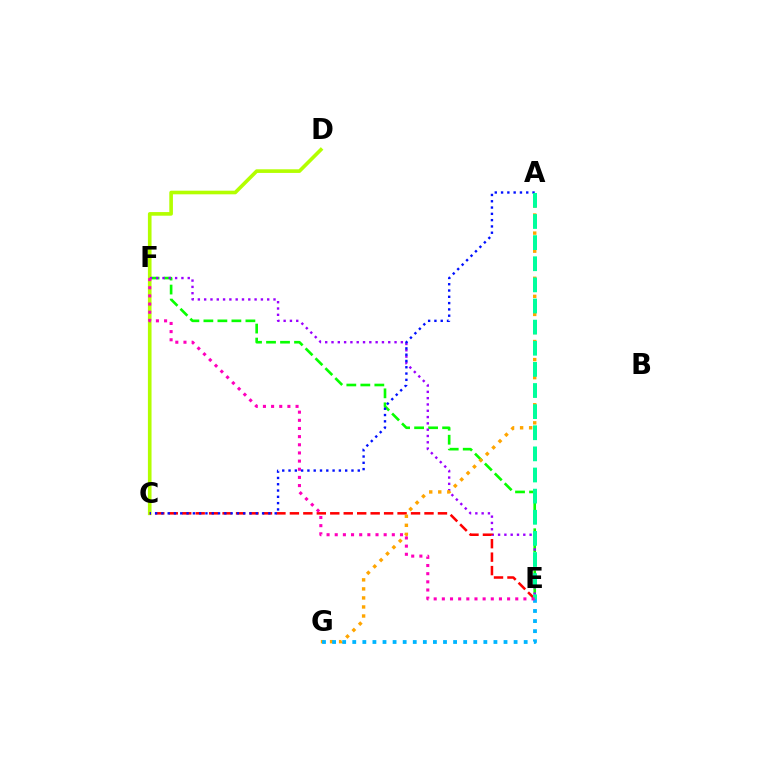{('E', 'F'): [{'color': '#08ff00', 'line_style': 'dashed', 'thickness': 1.9}, {'color': '#9b00ff', 'line_style': 'dotted', 'thickness': 1.71}, {'color': '#ff00bd', 'line_style': 'dotted', 'thickness': 2.22}], ('C', 'D'): [{'color': '#b3ff00', 'line_style': 'solid', 'thickness': 2.61}], ('C', 'E'): [{'color': '#ff0000', 'line_style': 'dashed', 'thickness': 1.83}], ('A', 'G'): [{'color': '#ffa500', 'line_style': 'dotted', 'thickness': 2.45}], ('E', 'G'): [{'color': '#00b5ff', 'line_style': 'dotted', 'thickness': 2.74}], ('A', 'C'): [{'color': '#0010ff', 'line_style': 'dotted', 'thickness': 1.71}], ('A', 'E'): [{'color': '#00ff9d', 'line_style': 'dashed', 'thickness': 2.87}]}